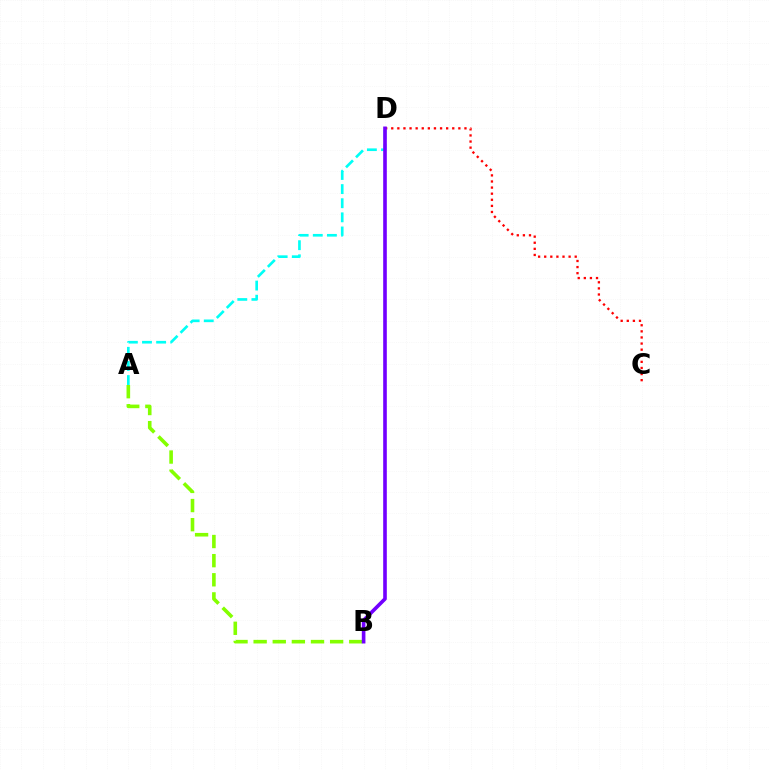{('C', 'D'): [{'color': '#ff0000', 'line_style': 'dotted', 'thickness': 1.66}], ('A', 'B'): [{'color': '#84ff00', 'line_style': 'dashed', 'thickness': 2.6}], ('A', 'D'): [{'color': '#00fff6', 'line_style': 'dashed', 'thickness': 1.92}], ('B', 'D'): [{'color': '#7200ff', 'line_style': 'solid', 'thickness': 2.61}]}